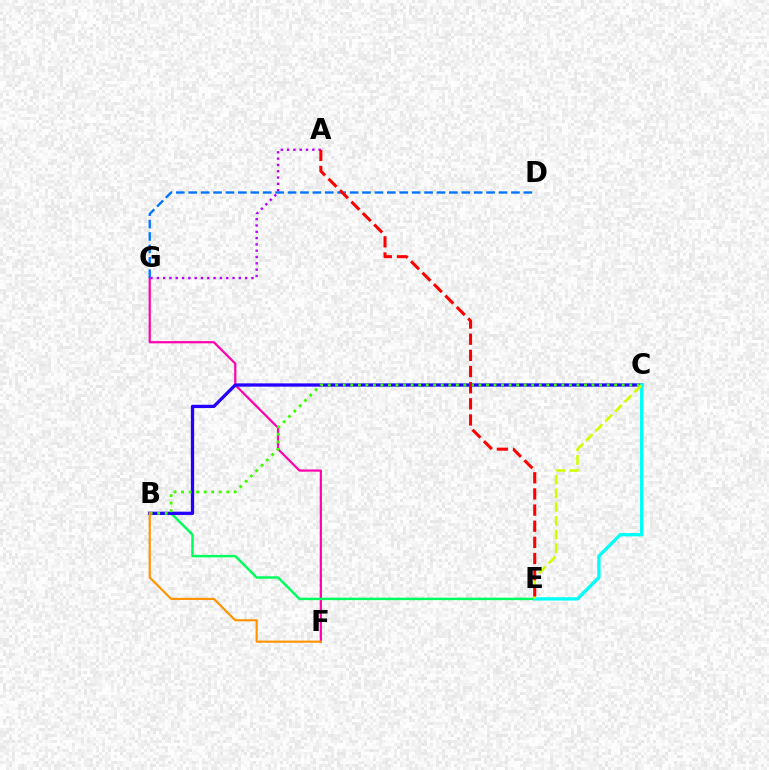{('F', 'G'): [{'color': '#ff00ac', 'line_style': 'solid', 'thickness': 1.58}], ('B', 'E'): [{'color': '#00ff5c', 'line_style': 'solid', 'thickness': 1.77}], ('B', 'C'): [{'color': '#2500ff', 'line_style': 'solid', 'thickness': 2.36}, {'color': '#3dff00', 'line_style': 'dotted', 'thickness': 2.05}], ('D', 'G'): [{'color': '#0074ff', 'line_style': 'dashed', 'thickness': 1.69}], ('C', 'E'): [{'color': '#00fff6', 'line_style': 'solid', 'thickness': 2.37}, {'color': '#d1ff00', 'line_style': 'dashed', 'thickness': 1.86}], ('A', 'G'): [{'color': '#b900ff', 'line_style': 'dotted', 'thickness': 1.71}], ('B', 'F'): [{'color': '#ff9400', 'line_style': 'solid', 'thickness': 1.55}], ('A', 'E'): [{'color': '#ff0000', 'line_style': 'dashed', 'thickness': 2.19}]}